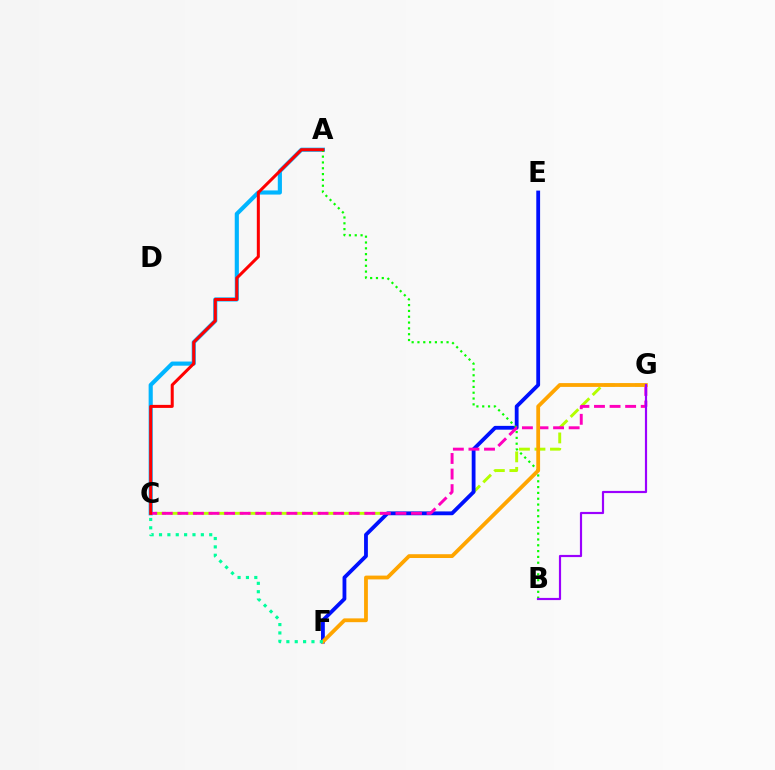{('C', 'G'): [{'color': '#b3ff00', 'line_style': 'dashed', 'thickness': 2.11}, {'color': '#ff00bd', 'line_style': 'dashed', 'thickness': 2.12}], ('A', 'C'): [{'color': '#00b5ff', 'line_style': 'solid', 'thickness': 2.98}, {'color': '#ff0000', 'line_style': 'solid', 'thickness': 2.18}], ('E', 'F'): [{'color': '#0010ff', 'line_style': 'solid', 'thickness': 2.74}], ('A', 'B'): [{'color': '#08ff00', 'line_style': 'dotted', 'thickness': 1.58}], ('F', 'G'): [{'color': '#ffa500', 'line_style': 'solid', 'thickness': 2.73}], ('C', 'F'): [{'color': '#00ff9d', 'line_style': 'dotted', 'thickness': 2.27}], ('B', 'G'): [{'color': '#9b00ff', 'line_style': 'solid', 'thickness': 1.57}]}